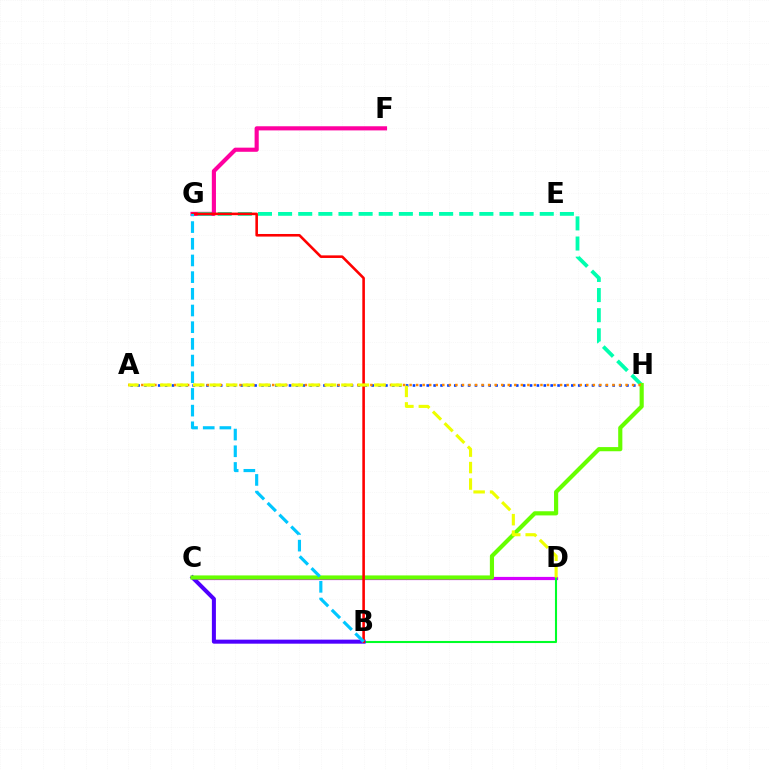{('C', 'D'): [{'color': '#d600ff', 'line_style': 'solid', 'thickness': 2.3}], ('B', 'D'): [{'color': '#00ff27', 'line_style': 'solid', 'thickness': 1.51}], ('B', 'C'): [{'color': '#4f00ff', 'line_style': 'solid', 'thickness': 2.9}], ('F', 'G'): [{'color': '#ff00a0', 'line_style': 'solid', 'thickness': 2.98}], ('G', 'H'): [{'color': '#00ffaf', 'line_style': 'dashed', 'thickness': 2.73}], ('A', 'H'): [{'color': '#003fff', 'line_style': 'dotted', 'thickness': 1.87}, {'color': '#ff8800', 'line_style': 'dotted', 'thickness': 1.78}], ('C', 'H'): [{'color': '#66ff00', 'line_style': 'solid', 'thickness': 2.99}], ('B', 'G'): [{'color': '#ff0000', 'line_style': 'solid', 'thickness': 1.86}, {'color': '#00c7ff', 'line_style': 'dashed', 'thickness': 2.27}], ('A', 'D'): [{'color': '#eeff00', 'line_style': 'dashed', 'thickness': 2.24}]}